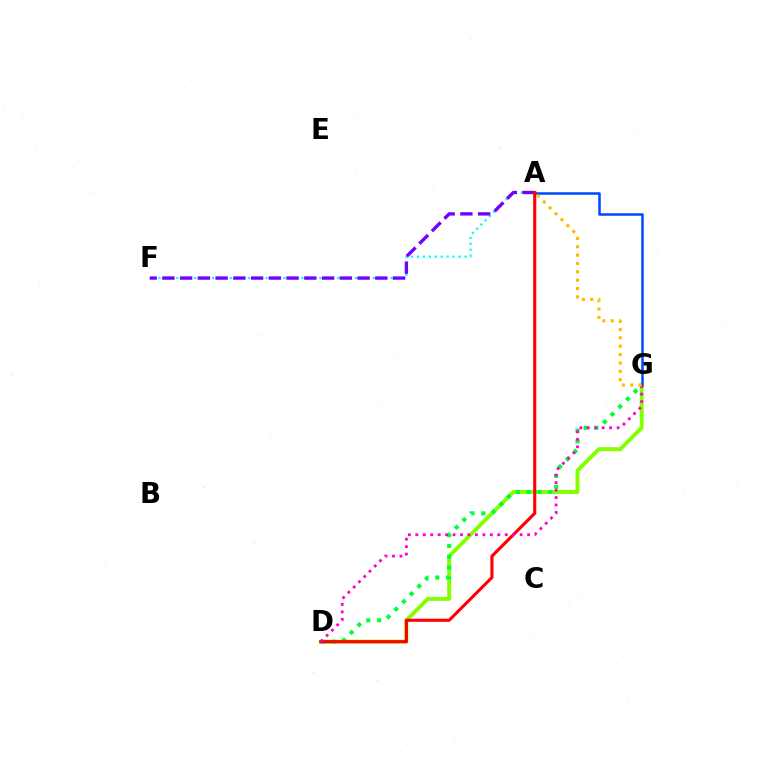{('D', 'G'): [{'color': '#84ff00', 'line_style': 'solid', 'thickness': 2.83}, {'color': '#00ff39', 'line_style': 'dotted', 'thickness': 2.95}, {'color': '#ff00cf', 'line_style': 'dotted', 'thickness': 2.02}], ('A', 'G'): [{'color': '#004bff', 'line_style': 'solid', 'thickness': 1.82}, {'color': '#ffbd00', 'line_style': 'dotted', 'thickness': 2.27}], ('A', 'F'): [{'color': '#00fff6', 'line_style': 'dotted', 'thickness': 1.62}, {'color': '#7200ff', 'line_style': 'dashed', 'thickness': 2.41}], ('A', 'D'): [{'color': '#ff0000', 'line_style': 'solid', 'thickness': 2.24}]}